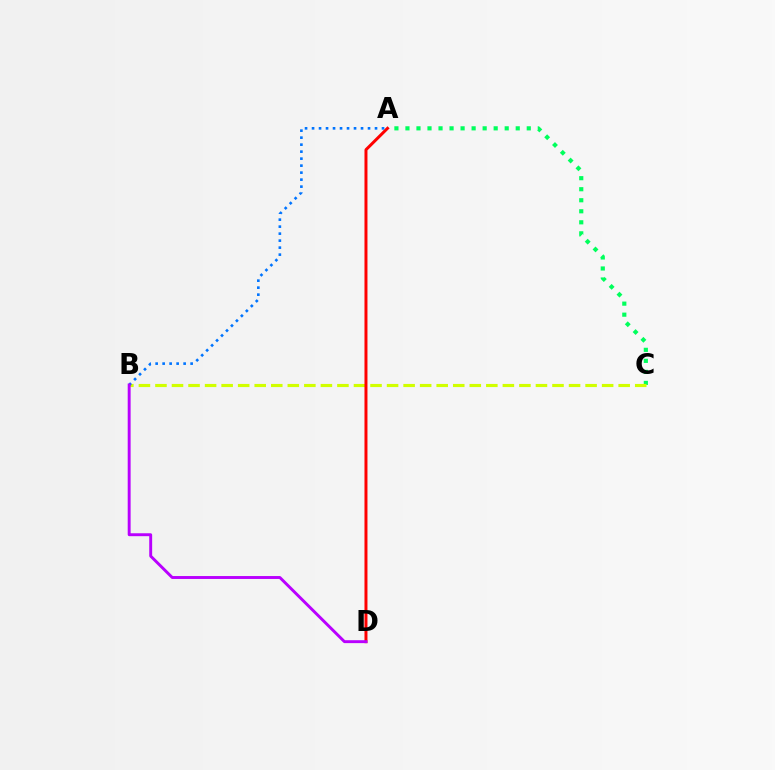{('A', 'C'): [{'color': '#00ff5c', 'line_style': 'dotted', 'thickness': 3.0}], ('B', 'C'): [{'color': '#d1ff00', 'line_style': 'dashed', 'thickness': 2.25}], ('A', 'D'): [{'color': '#ff0000', 'line_style': 'solid', 'thickness': 2.15}], ('A', 'B'): [{'color': '#0074ff', 'line_style': 'dotted', 'thickness': 1.9}], ('B', 'D'): [{'color': '#b900ff', 'line_style': 'solid', 'thickness': 2.1}]}